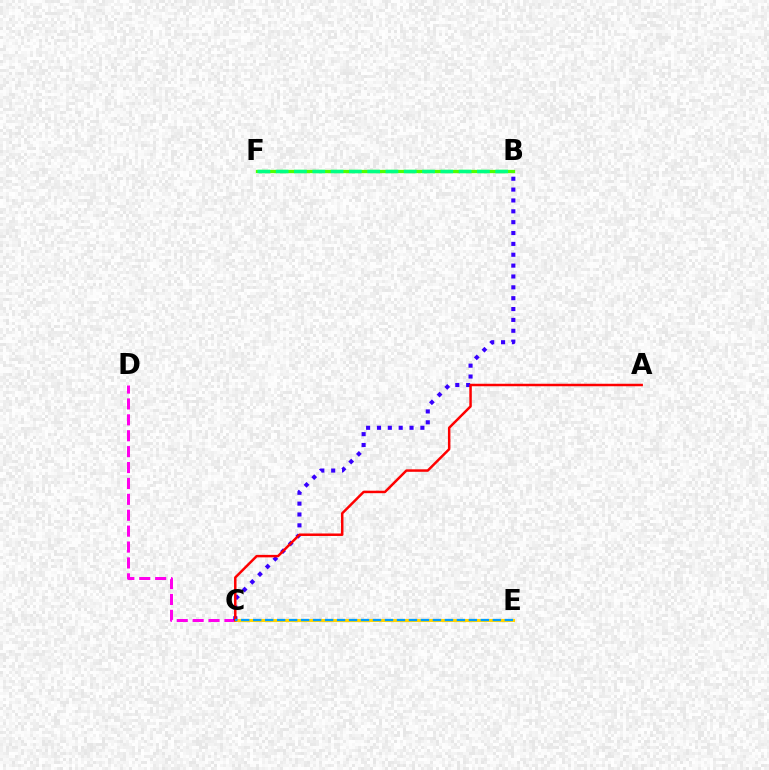{('C', 'D'): [{'color': '#ff00ed', 'line_style': 'dashed', 'thickness': 2.16}], ('B', 'F'): [{'color': '#4fff00', 'line_style': 'solid', 'thickness': 2.36}, {'color': '#00ff86', 'line_style': 'dashed', 'thickness': 2.48}], ('C', 'E'): [{'color': '#ffd500', 'line_style': 'solid', 'thickness': 2.23}, {'color': '#009eff', 'line_style': 'dashed', 'thickness': 1.63}], ('B', 'C'): [{'color': '#3700ff', 'line_style': 'dotted', 'thickness': 2.95}], ('A', 'C'): [{'color': '#ff0000', 'line_style': 'solid', 'thickness': 1.79}]}